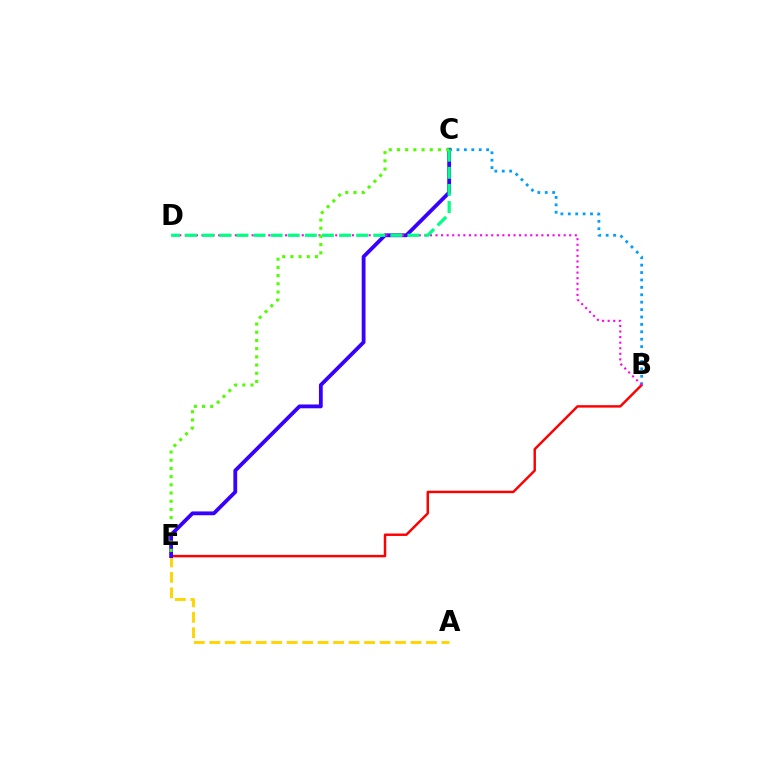{('A', 'E'): [{'color': '#ffd500', 'line_style': 'dashed', 'thickness': 2.1}], ('B', 'E'): [{'color': '#ff0000', 'line_style': 'solid', 'thickness': 1.76}], ('C', 'E'): [{'color': '#3700ff', 'line_style': 'solid', 'thickness': 2.74}, {'color': '#4fff00', 'line_style': 'dotted', 'thickness': 2.23}], ('B', 'C'): [{'color': '#009eff', 'line_style': 'dotted', 'thickness': 2.01}], ('B', 'D'): [{'color': '#ff00ed', 'line_style': 'dotted', 'thickness': 1.51}], ('C', 'D'): [{'color': '#00ff86', 'line_style': 'dashed', 'thickness': 2.33}]}